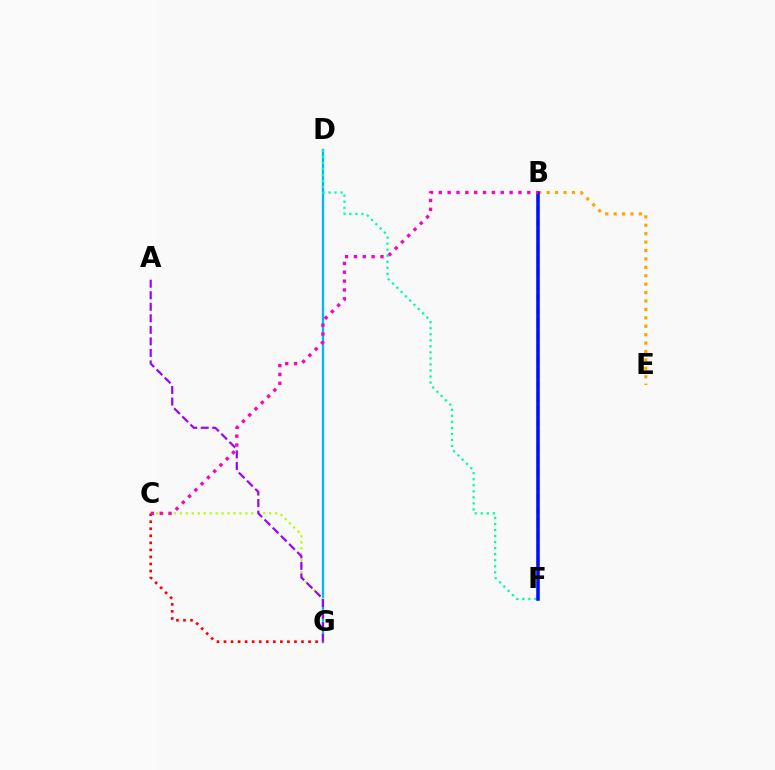{('B', 'E'): [{'color': '#ffa500', 'line_style': 'dotted', 'thickness': 2.29}], ('B', 'F'): [{'color': '#08ff00', 'line_style': 'dashed', 'thickness': 1.7}, {'color': '#0010ff', 'line_style': 'solid', 'thickness': 2.56}], ('D', 'G'): [{'color': '#00b5ff', 'line_style': 'solid', 'thickness': 1.66}], ('D', 'F'): [{'color': '#00ff9d', 'line_style': 'dotted', 'thickness': 1.64}], ('C', 'G'): [{'color': '#b3ff00', 'line_style': 'dotted', 'thickness': 1.62}, {'color': '#ff0000', 'line_style': 'dotted', 'thickness': 1.91}], ('A', 'G'): [{'color': '#9b00ff', 'line_style': 'dashed', 'thickness': 1.57}], ('B', 'C'): [{'color': '#ff00bd', 'line_style': 'dotted', 'thickness': 2.4}]}